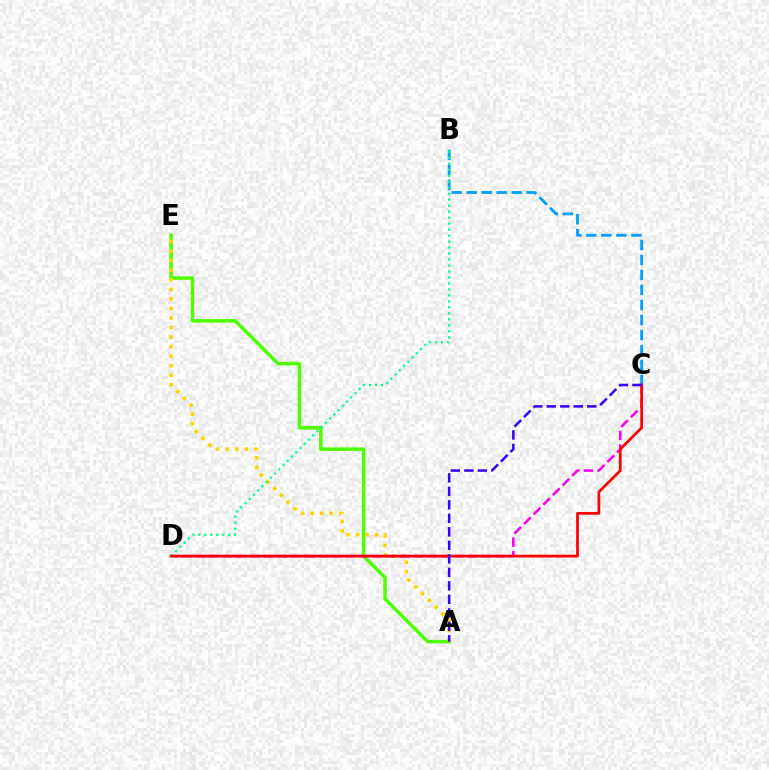{('B', 'C'): [{'color': '#009eff', 'line_style': 'dashed', 'thickness': 2.04}], ('A', 'E'): [{'color': '#4fff00', 'line_style': 'solid', 'thickness': 2.52}, {'color': '#ffd500', 'line_style': 'dotted', 'thickness': 2.59}], ('C', 'D'): [{'color': '#ff00ed', 'line_style': 'dashed', 'thickness': 1.85}, {'color': '#ff0000', 'line_style': 'solid', 'thickness': 1.98}], ('B', 'D'): [{'color': '#00ff86', 'line_style': 'dotted', 'thickness': 1.63}], ('A', 'C'): [{'color': '#3700ff', 'line_style': 'dashed', 'thickness': 1.83}]}